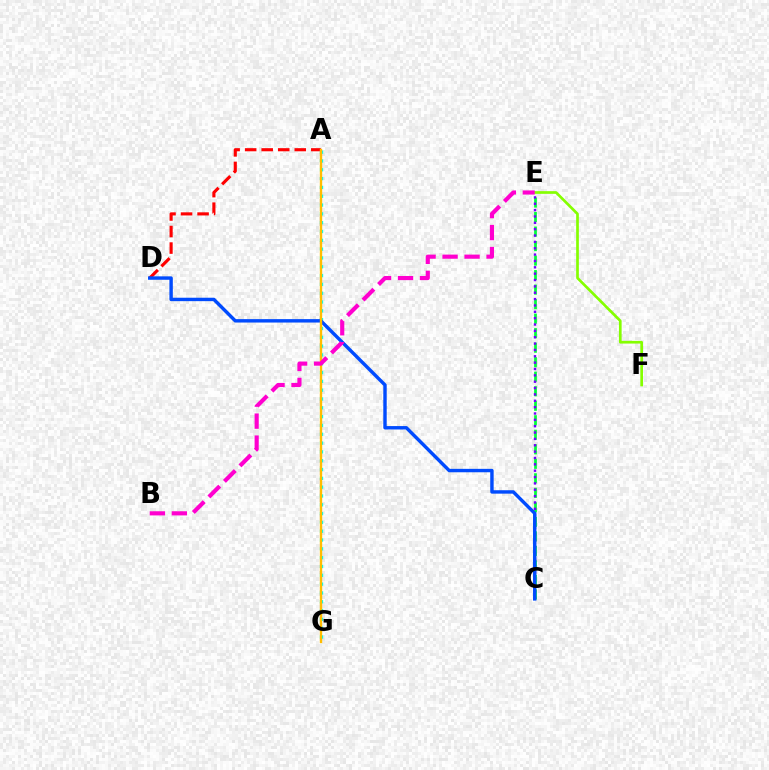{('A', 'D'): [{'color': '#ff0000', 'line_style': 'dashed', 'thickness': 2.25}], ('A', 'G'): [{'color': '#00fff6', 'line_style': 'dotted', 'thickness': 2.4}, {'color': '#ffbd00', 'line_style': 'solid', 'thickness': 1.71}], ('C', 'E'): [{'color': '#00ff39', 'line_style': 'dashed', 'thickness': 1.97}, {'color': '#7200ff', 'line_style': 'dotted', 'thickness': 1.73}], ('E', 'F'): [{'color': '#84ff00', 'line_style': 'solid', 'thickness': 1.93}], ('C', 'D'): [{'color': '#004bff', 'line_style': 'solid', 'thickness': 2.46}], ('B', 'E'): [{'color': '#ff00cf', 'line_style': 'dashed', 'thickness': 2.99}]}